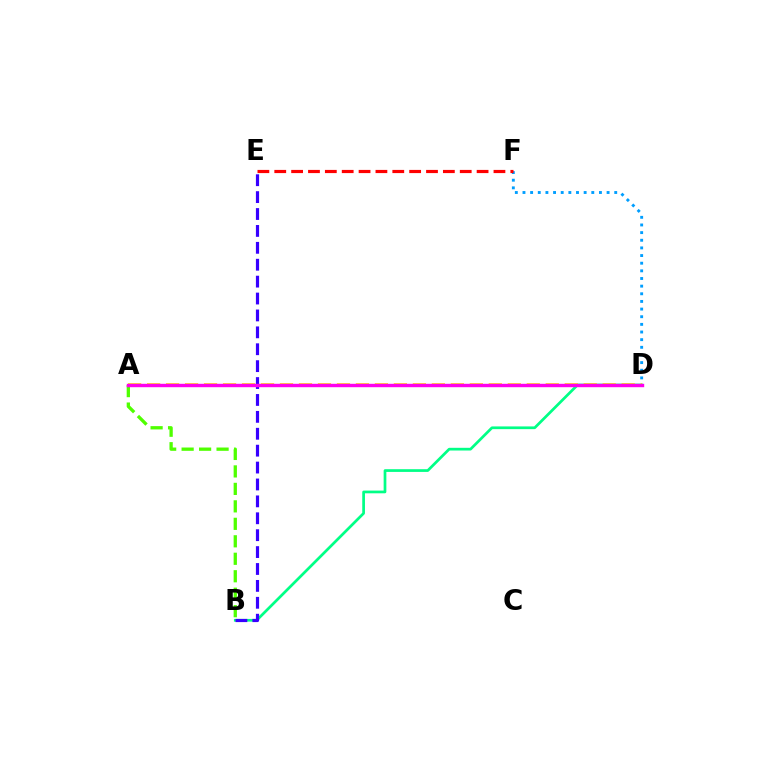{('B', 'D'): [{'color': '#00ff86', 'line_style': 'solid', 'thickness': 1.96}], ('B', 'E'): [{'color': '#3700ff', 'line_style': 'dashed', 'thickness': 2.3}], ('D', 'F'): [{'color': '#009eff', 'line_style': 'dotted', 'thickness': 2.08}], ('E', 'F'): [{'color': '#ff0000', 'line_style': 'dashed', 'thickness': 2.29}], ('A', 'B'): [{'color': '#4fff00', 'line_style': 'dashed', 'thickness': 2.37}], ('A', 'D'): [{'color': '#ffd500', 'line_style': 'dashed', 'thickness': 2.58}, {'color': '#ff00ed', 'line_style': 'solid', 'thickness': 2.45}]}